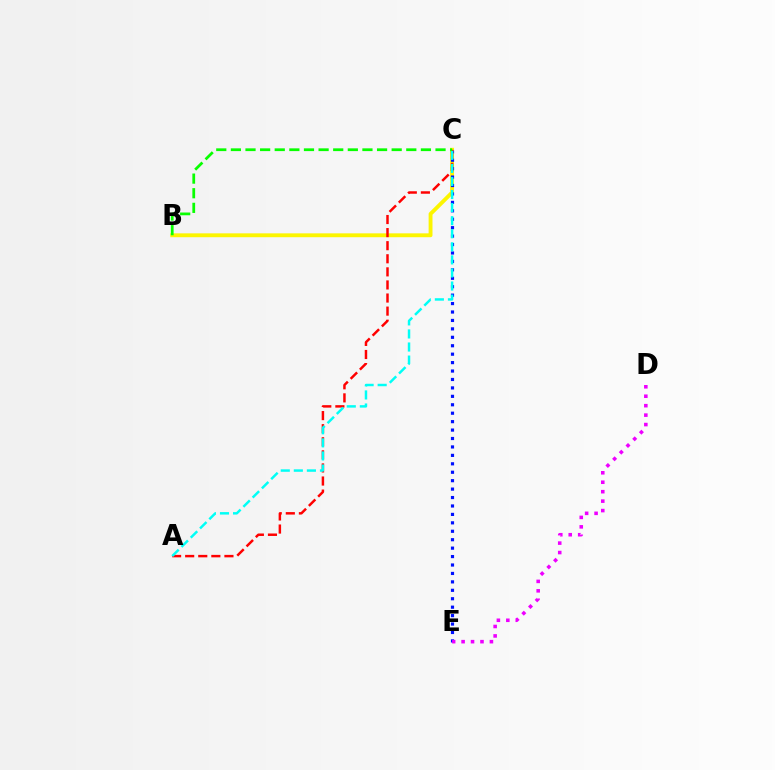{('B', 'C'): [{'color': '#fcf500', 'line_style': 'solid', 'thickness': 2.79}, {'color': '#08ff00', 'line_style': 'dashed', 'thickness': 1.99}], ('C', 'E'): [{'color': '#0010ff', 'line_style': 'dotted', 'thickness': 2.29}], ('A', 'C'): [{'color': '#ff0000', 'line_style': 'dashed', 'thickness': 1.78}, {'color': '#00fff6', 'line_style': 'dashed', 'thickness': 1.78}], ('D', 'E'): [{'color': '#ee00ff', 'line_style': 'dotted', 'thickness': 2.57}]}